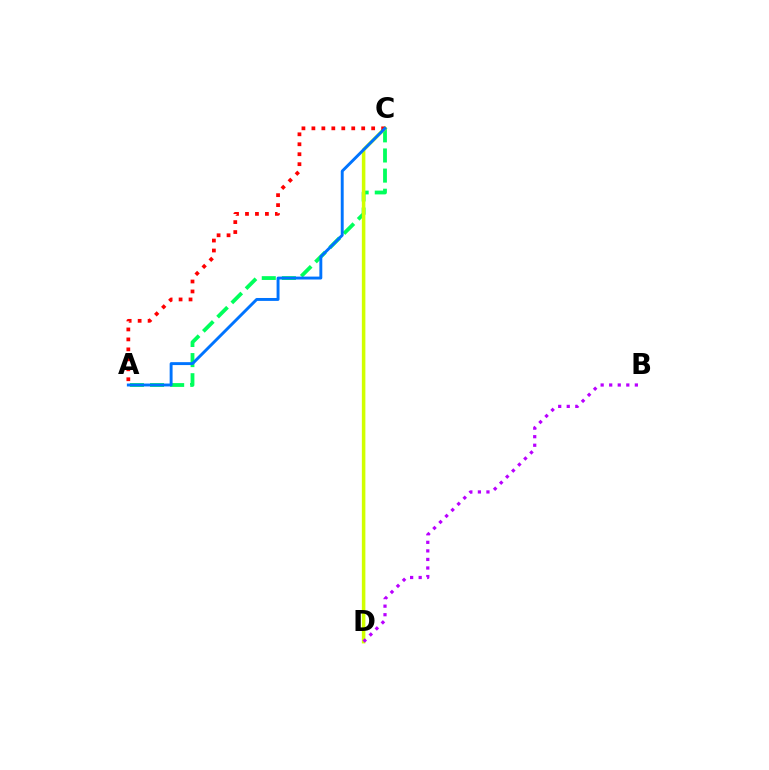{('A', 'C'): [{'color': '#00ff5c', 'line_style': 'dashed', 'thickness': 2.73}, {'color': '#ff0000', 'line_style': 'dotted', 'thickness': 2.71}, {'color': '#0074ff', 'line_style': 'solid', 'thickness': 2.1}], ('C', 'D'): [{'color': '#d1ff00', 'line_style': 'solid', 'thickness': 2.54}], ('B', 'D'): [{'color': '#b900ff', 'line_style': 'dotted', 'thickness': 2.32}]}